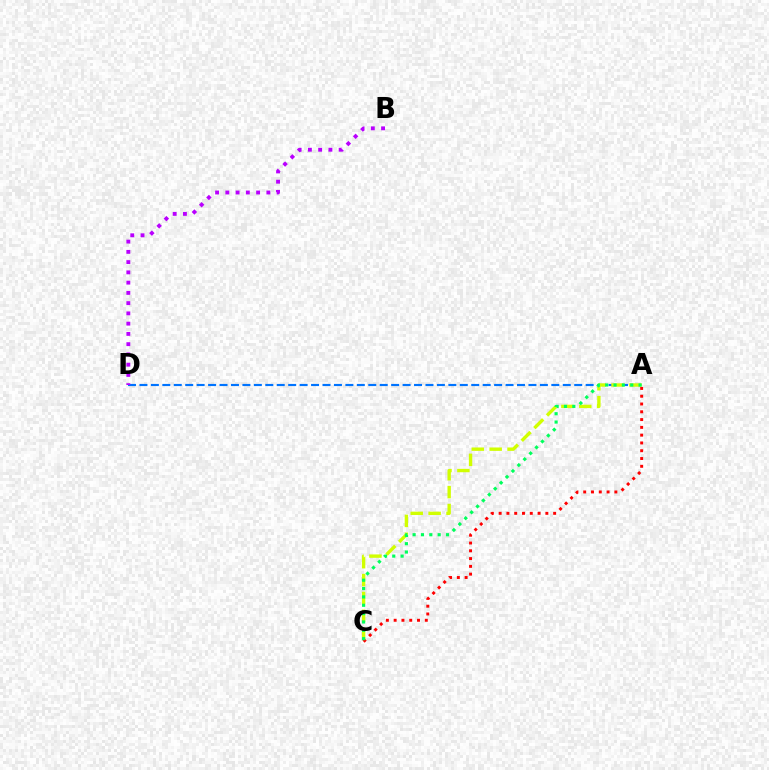{('A', 'D'): [{'color': '#0074ff', 'line_style': 'dashed', 'thickness': 1.55}], ('A', 'C'): [{'color': '#d1ff00', 'line_style': 'dashed', 'thickness': 2.43}, {'color': '#ff0000', 'line_style': 'dotted', 'thickness': 2.12}, {'color': '#00ff5c', 'line_style': 'dotted', 'thickness': 2.27}], ('B', 'D'): [{'color': '#b900ff', 'line_style': 'dotted', 'thickness': 2.79}]}